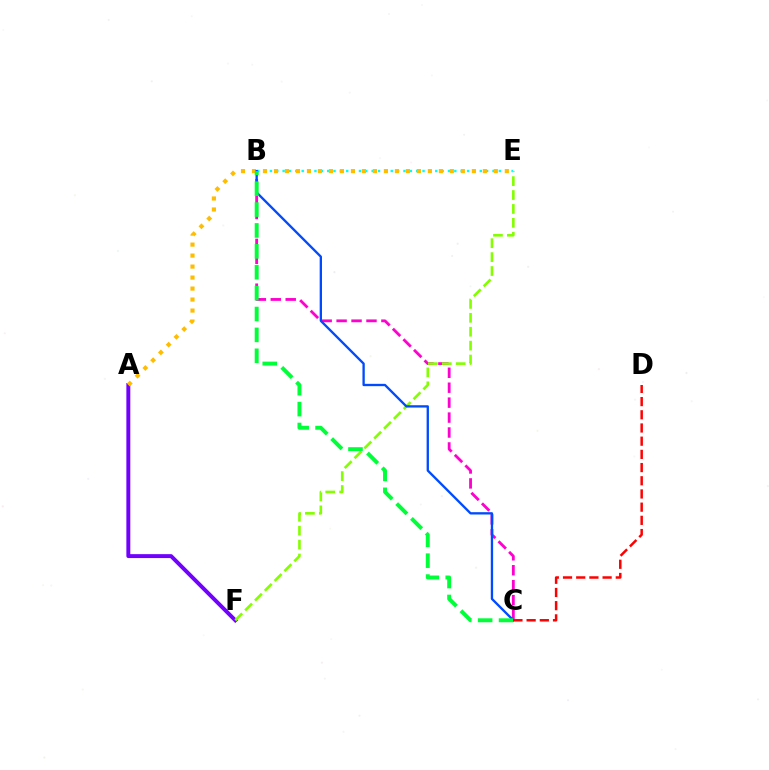{('B', 'E'): [{'color': '#00fff6', 'line_style': 'dotted', 'thickness': 1.73}], ('B', 'C'): [{'color': '#ff00cf', 'line_style': 'dashed', 'thickness': 2.03}, {'color': '#004bff', 'line_style': 'solid', 'thickness': 1.67}, {'color': '#00ff39', 'line_style': 'dashed', 'thickness': 2.84}], ('A', 'F'): [{'color': '#7200ff', 'line_style': 'solid', 'thickness': 2.83}], ('A', 'E'): [{'color': '#ffbd00', 'line_style': 'dotted', 'thickness': 2.99}], ('E', 'F'): [{'color': '#84ff00', 'line_style': 'dashed', 'thickness': 1.89}], ('C', 'D'): [{'color': '#ff0000', 'line_style': 'dashed', 'thickness': 1.79}]}